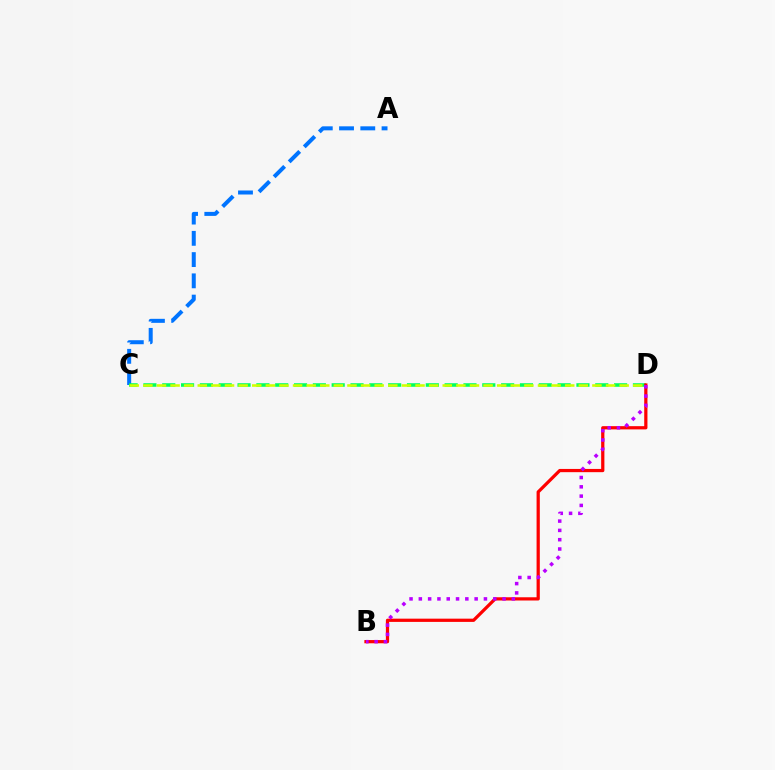{('A', 'C'): [{'color': '#0074ff', 'line_style': 'dashed', 'thickness': 2.89}], ('C', 'D'): [{'color': '#00ff5c', 'line_style': 'dashed', 'thickness': 2.56}, {'color': '#d1ff00', 'line_style': 'dashed', 'thickness': 1.85}], ('B', 'D'): [{'color': '#ff0000', 'line_style': 'solid', 'thickness': 2.33}, {'color': '#b900ff', 'line_style': 'dotted', 'thickness': 2.53}]}